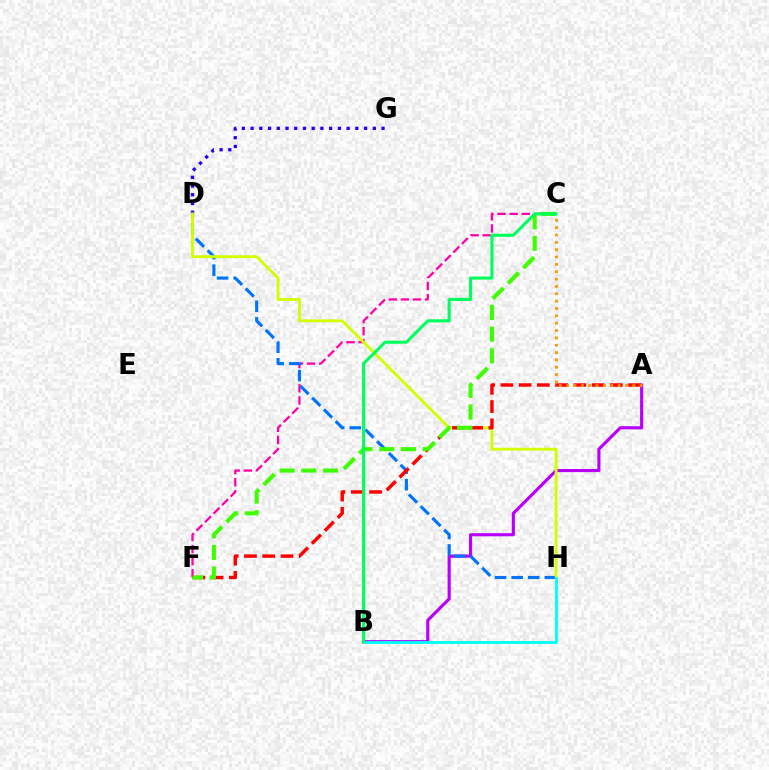{('D', 'G'): [{'color': '#2500ff', 'line_style': 'dotted', 'thickness': 2.37}], ('C', 'F'): [{'color': '#ff00ac', 'line_style': 'dashed', 'thickness': 1.64}, {'color': '#3dff00', 'line_style': 'dashed', 'thickness': 2.95}], ('A', 'B'): [{'color': '#b900ff', 'line_style': 'solid', 'thickness': 2.26}], ('D', 'H'): [{'color': '#0074ff', 'line_style': 'dashed', 'thickness': 2.25}, {'color': '#d1ff00', 'line_style': 'solid', 'thickness': 2.06}], ('A', 'F'): [{'color': '#ff0000', 'line_style': 'dashed', 'thickness': 2.48}], ('A', 'C'): [{'color': '#ff9400', 'line_style': 'dotted', 'thickness': 2.0}], ('B', 'H'): [{'color': '#00fff6', 'line_style': 'solid', 'thickness': 2.03}], ('B', 'C'): [{'color': '#00ff5c', 'line_style': 'solid', 'thickness': 2.21}]}